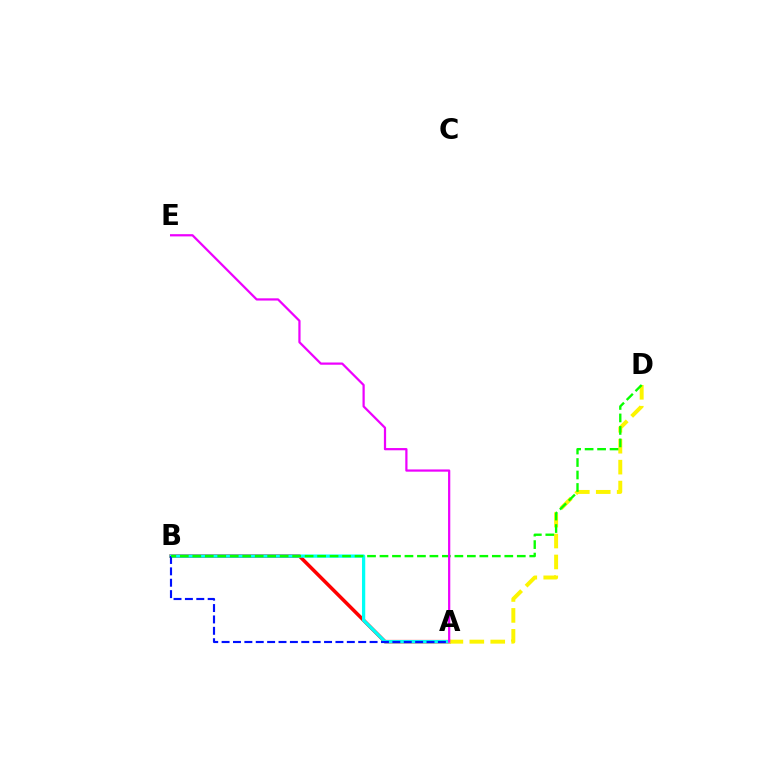{('A', 'B'): [{'color': '#ff0000', 'line_style': 'solid', 'thickness': 2.55}, {'color': '#00fff6', 'line_style': 'solid', 'thickness': 2.35}, {'color': '#0010ff', 'line_style': 'dashed', 'thickness': 1.55}], ('A', 'D'): [{'color': '#fcf500', 'line_style': 'dashed', 'thickness': 2.84}], ('B', 'D'): [{'color': '#08ff00', 'line_style': 'dashed', 'thickness': 1.7}], ('A', 'E'): [{'color': '#ee00ff', 'line_style': 'solid', 'thickness': 1.61}]}